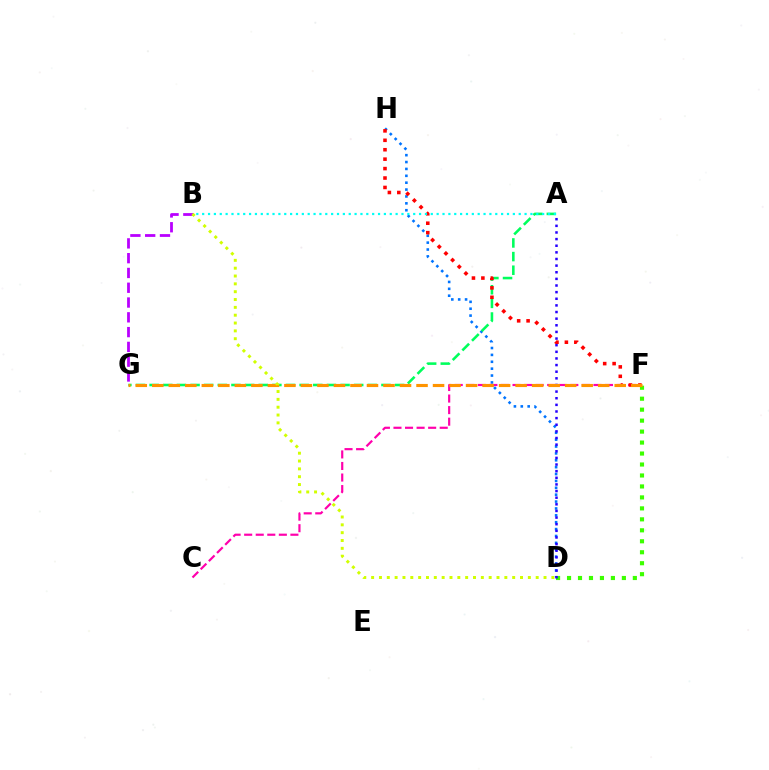{('D', 'H'): [{'color': '#0074ff', 'line_style': 'dotted', 'thickness': 1.87}], ('A', 'G'): [{'color': '#00ff5c', 'line_style': 'dashed', 'thickness': 1.85}], ('C', 'F'): [{'color': '#ff00ac', 'line_style': 'dashed', 'thickness': 1.57}], ('F', 'H'): [{'color': '#ff0000', 'line_style': 'dotted', 'thickness': 2.56}], ('D', 'F'): [{'color': '#3dff00', 'line_style': 'dotted', 'thickness': 2.98}], ('A', 'D'): [{'color': '#2500ff', 'line_style': 'dotted', 'thickness': 1.8}], ('A', 'B'): [{'color': '#00fff6', 'line_style': 'dotted', 'thickness': 1.59}], ('F', 'G'): [{'color': '#ff9400', 'line_style': 'dashed', 'thickness': 2.24}], ('B', 'G'): [{'color': '#b900ff', 'line_style': 'dashed', 'thickness': 2.01}], ('B', 'D'): [{'color': '#d1ff00', 'line_style': 'dotted', 'thickness': 2.13}]}